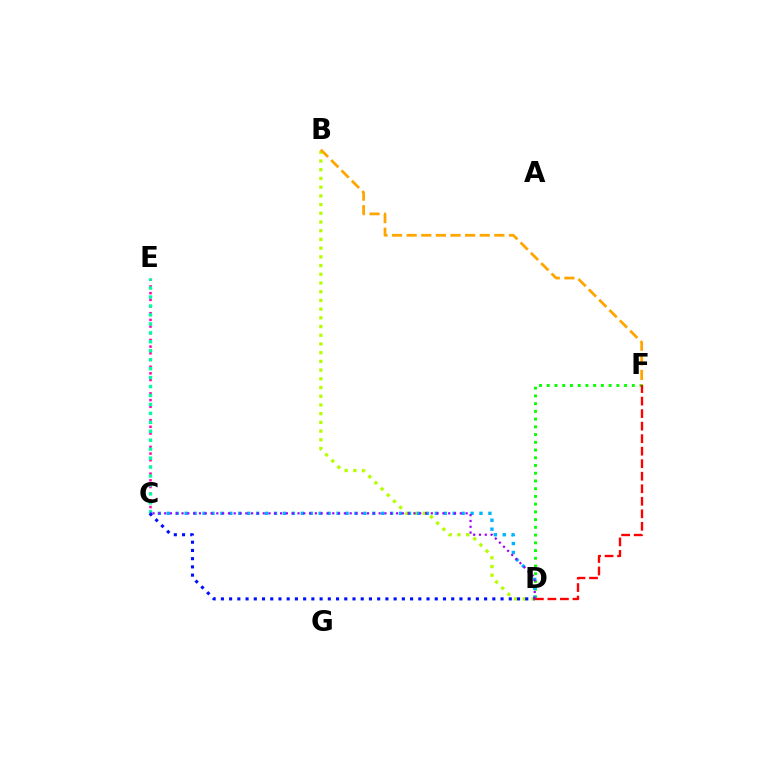{('D', 'F'): [{'color': '#08ff00', 'line_style': 'dotted', 'thickness': 2.1}, {'color': '#ff0000', 'line_style': 'dashed', 'thickness': 1.7}], ('C', 'E'): [{'color': '#ff00bd', 'line_style': 'dotted', 'thickness': 1.82}, {'color': '#00ff9d', 'line_style': 'dotted', 'thickness': 2.43}], ('B', 'D'): [{'color': '#b3ff00', 'line_style': 'dotted', 'thickness': 2.37}], ('C', 'D'): [{'color': '#00b5ff', 'line_style': 'dotted', 'thickness': 2.43}, {'color': '#0010ff', 'line_style': 'dotted', 'thickness': 2.23}, {'color': '#9b00ff', 'line_style': 'dotted', 'thickness': 1.57}], ('B', 'F'): [{'color': '#ffa500', 'line_style': 'dashed', 'thickness': 1.99}]}